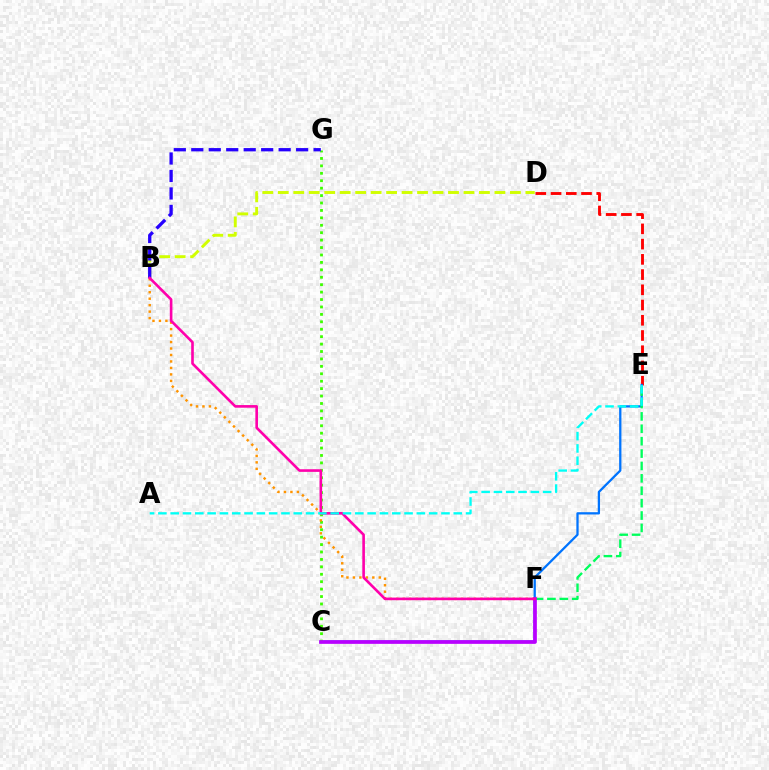{('D', 'E'): [{'color': '#ff0000', 'line_style': 'dashed', 'thickness': 2.07}], ('C', 'E'): [{'color': '#0074ff', 'line_style': 'solid', 'thickness': 1.64}], ('C', 'G'): [{'color': '#3dff00', 'line_style': 'dotted', 'thickness': 2.02}], ('B', 'F'): [{'color': '#ff9400', 'line_style': 'dotted', 'thickness': 1.76}, {'color': '#ff00ac', 'line_style': 'solid', 'thickness': 1.89}], ('E', 'F'): [{'color': '#00ff5c', 'line_style': 'dashed', 'thickness': 1.68}], ('B', 'D'): [{'color': '#d1ff00', 'line_style': 'dashed', 'thickness': 2.1}], ('C', 'F'): [{'color': '#b900ff', 'line_style': 'solid', 'thickness': 2.67}], ('B', 'G'): [{'color': '#2500ff', 'line_style': 'dashed', 'thickness': 2.37}], ('A', 'E'): [{'color': '#00fff6', 'line_style': 'dashed', 'thickness': 1.67}]}